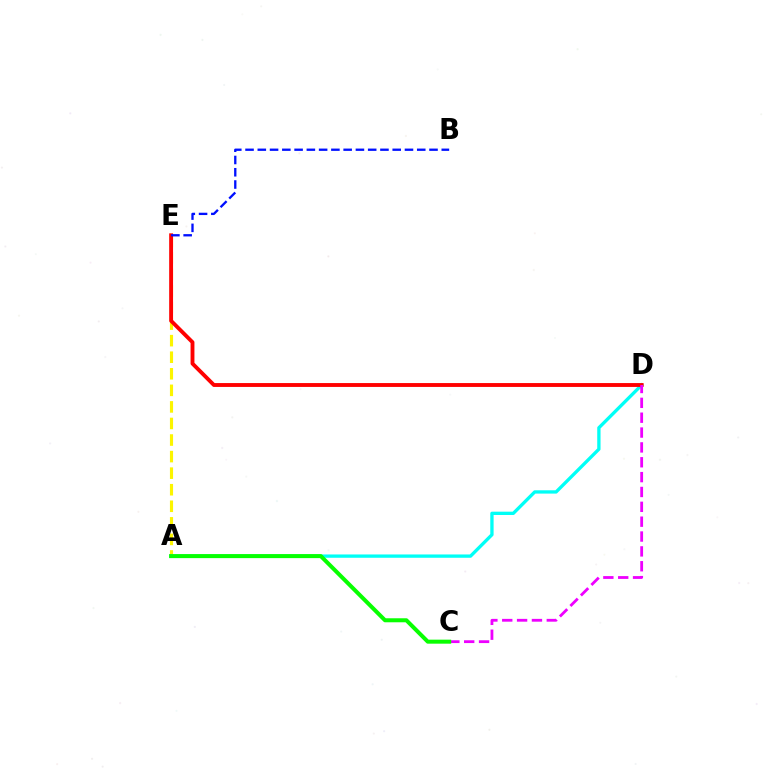{('A', 'E'): [{'color': '#fcf500', 'line_style': 'dashed', 'thickness': 2.25}], ('A', 'D'): [{'color': '#00fff6', 'line_style': 'solid', 'thickness': 2.39}], ('D', 'E'): [{'color': '#ff0000', 'line_style': 'solid', 'thickness': 2.78}], ('B', 'E'): [{'color': '#0010ff', 'line_style': 'dashed', 'thickness': 1.67}], ('C', 'D'): [{'color': '#ee00ff', 'line_style': 'dashed', 'thickness': 2.02}], ('A', 'C'): [{'color': '#08ff00', 'line_style': 'solid', 'thickness': 2.89}]}